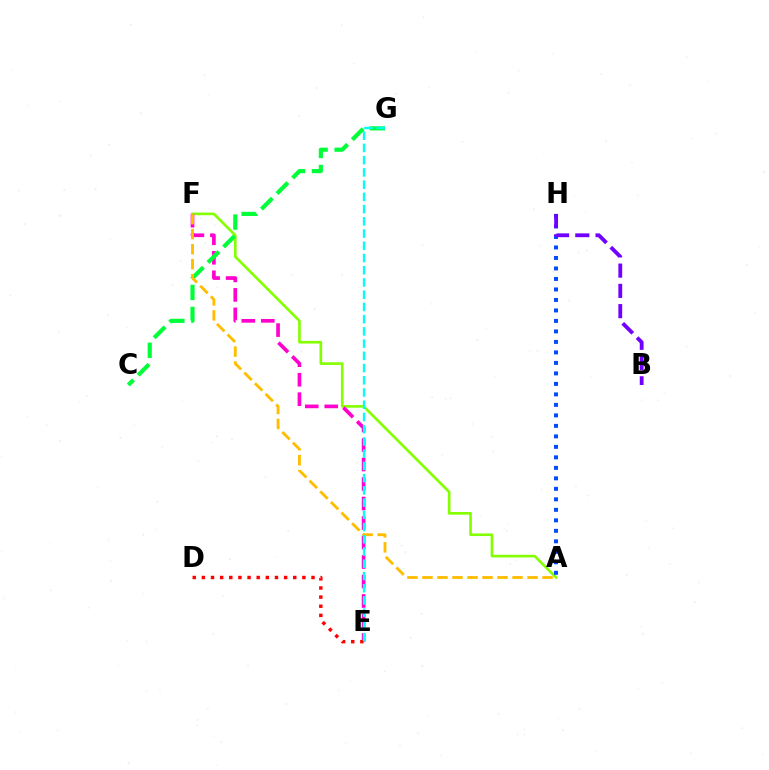{('A', 'F'): [{'color': '#84ff00', 'line_style': 'solid', 'thickness': 1.91}, {'color': '#ffbd00', 'line_style': 'dashed', 'thickness': 2.04}], ('A', 'H'): [{'color': '#004bff', 'line_style': 'dotted', 'thickness': 2.85}], ('B', 'H'): [{'color': '#7200ff', 'line_style': 'dashed', 'thickness': 2.75}], ('E', 'F'): [{'color': '#ff00cf', 'line_style': 'dashed', 'thickness': 2.65}], ('D', 'E'): [{'color': '#ff0000', 'line_style': 'dotted', 'thickness': 2.48}], ('C', 'G'): [{'color': '#00ff39', 'line_style': 'dashed', 'thickness': 2.99}], ('E', 'G'): [{'color': '#00fff6', 'line_style': 'dashed', 'thickness': 1.66}]}